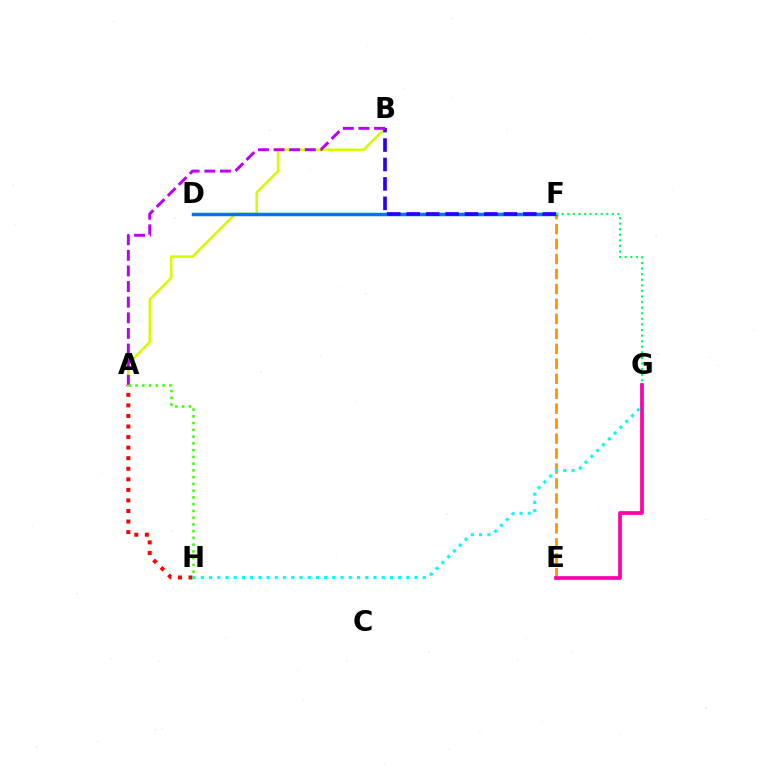{('E', 'F'): [{'color': '#ff9400', 'line_style': 'dashed', 'thickness': 2.03}], ('A', 'H'): [{'color': '#ff0000', 'line_style': 'dotted', 'thickness': 2.87}, {'color': '#3dff00', 'line_style': 'dotted', 'thickness': 1.84}], ('A', 'B'): [{'color': '#d1ff00', 'line_style': 'solid', 'thickness': 1.82}, {'color': '#b900ff', 'line_style': 'dashed', 'thickness': 2.12}], ('D', 'F'): [{'color': '#0074ff', 'line_style': 'solid', 'thickness': 2.51}], ('F', 'G'): [{'color': '#00ff5c', 'line_style': 'dotted', 'thickness': 1.52}], ('B', 'F'): [{'color': '#2500ff', 'line_style': 'dashed', 'thickness': 2.64}], ('G', 'H'): [{'color': '#00fff6', 'line_style': 'dotted', 'thickness': 2.23}], ('E', 'G'): [{'color': '#ff00ac', 'line_style': 'solid', 'thickness': 2.67}]}